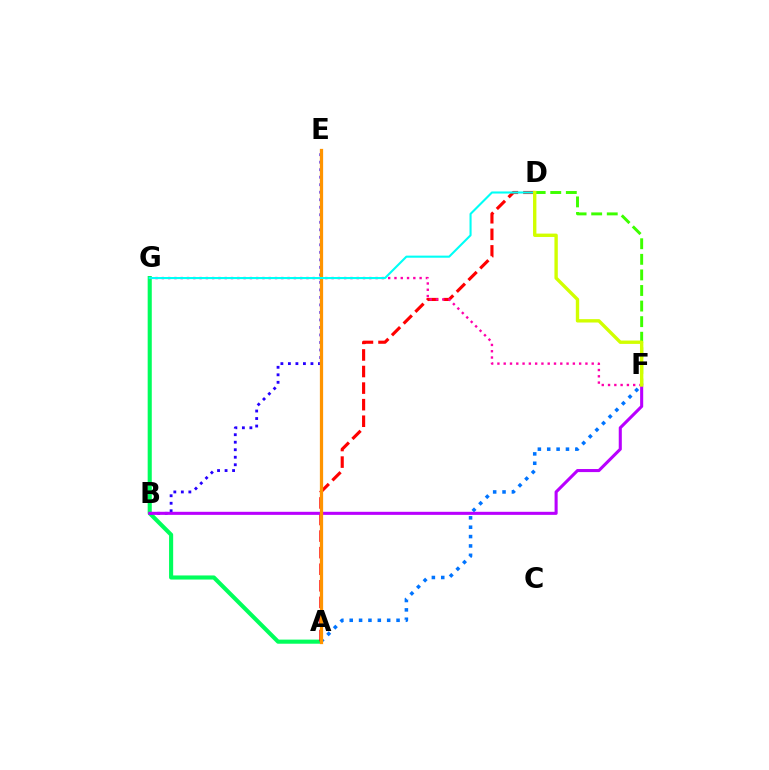{('A', 'G'): [{'color': '#00ff5c', 'line_style': 'solid', 'thickness': 2.96}], ('D', 'F'): [{'color': '#3dff00', 'line_style': 'dashed', 'thickness': 2.12}, {'color': '#d1ff00', 'line_style': 'solid', 'thickness': 2.43}], ('B', 'E'): [{'color': '#2500ff', 'line_style': 'dotted', 'thickness': 2.04}], ('A', 'D'): [{'color': '#ff0000', 'line_style': 'dashed', 'thickness': 2.25}], ('A', 'F'): [{'color': '#0074ff', 'line_style': 'dotted', 'thickness': 2.55}], ('F', 'G'): [{'color': '#ff00ac', 'line_style': 'dotted', 'thickness': 1.71}], ('B', 'F'): [{'color': '#b900ff', 'line_style': 'solid', 'thickness': 2.21}], ('A', 'E'): [{'color': '#ff9400', 'line_style': 'solid', 'thickness': 2.35}], ('D', 'G'): [{'color': '#00fff6', 'line_style': 'solid', 'thickness': 1.51}]}